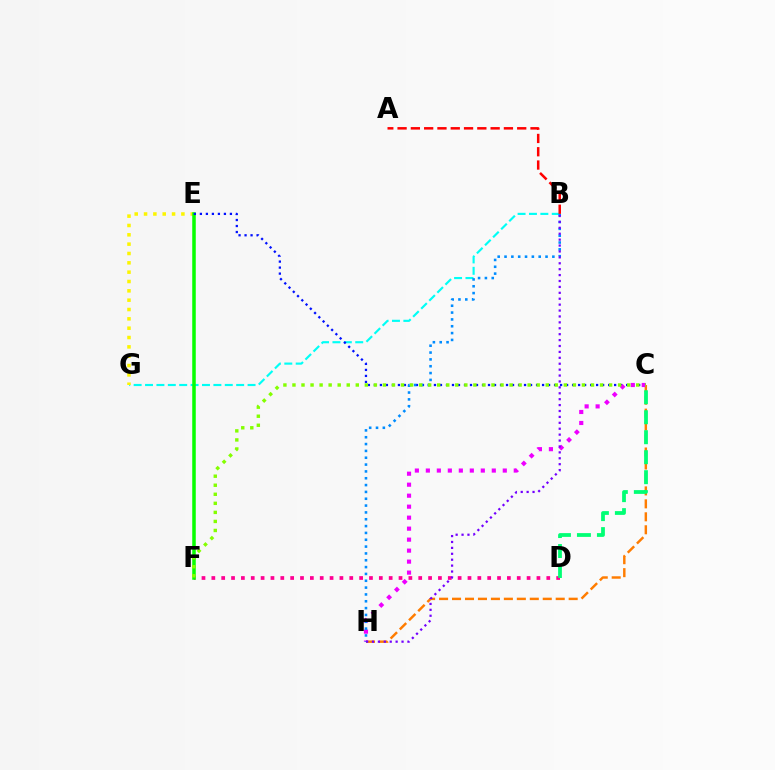{('B', 'G'): [{'color': '#00fff6', 'line_style': 'dashed', 'thickness': 1.55}], ('E', 'G'): [{'color': '#fcf500', 'line_style': 'dotted', 'thickness': 2.54}], ('D', 'F'): [{'color': '#ff0094', 'line_style': 'dotted', 'thickness': 2.68}], ('E', 'F'): [{'color': '#08ff00', 'line_style': 'solid', 'thickness': 2.54}], ('C', 'E'): [{'color': '#0010ff', 'line_style': 'dotted', 'thickness': 1.63}], ('C', 'H'): [{'color': '#ff7c00', 'line_style': 'dashed', 'thickness': 1.76}, {'color': '#ee00ff', 'line_style': 'dotted', 'thickness': 2.99}], ('B', 'H'): [{'color': '#008cff', 'line_style': 'dotted', 'thickness': 1.86}, {'color': '#7200ff', 'line_style': 'dotted', 'thickness': 1.61}], ('C', 'F'): [{'color': '#84ff00', 'line_style': 'dotted', 'thickness': 2.46}], ('C', 'D'): [{'color': '#00ff74', 'line_style': 'dashed', 'thickness': 2.71}], ('A', 'B'): [{'color': '#ff0000', 'line_style': 'dashed', 'thickness': 1.81}]}